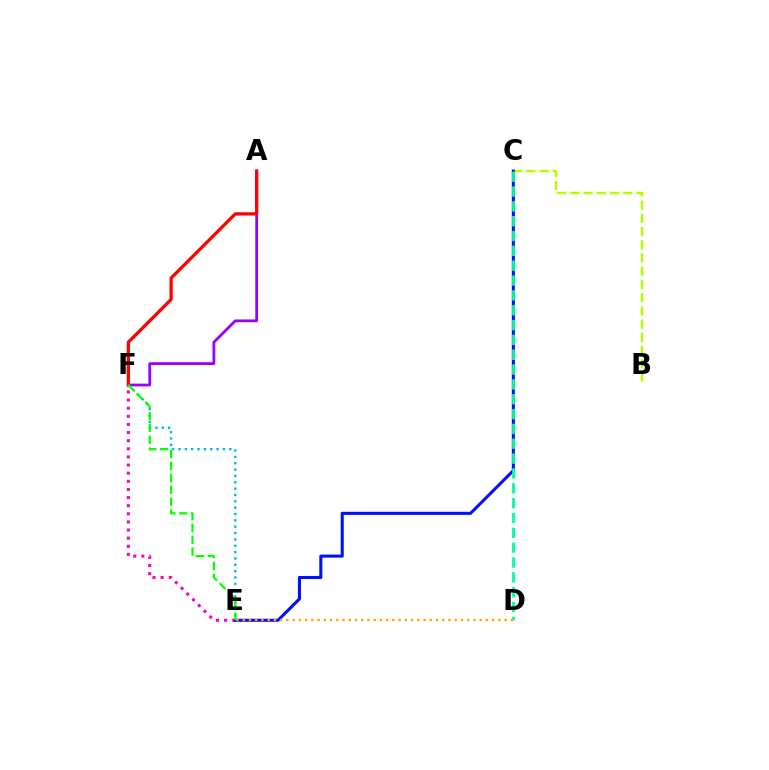{('E', 'F'): [{'color': '#ff00bd', 'line_style': 'dotted', 'thickness': 2.21}, {'color': '#00b5ff', 'line_style': 'dotted', 'thickness': 1.73}, {'color': '#08ff00', 'line_style': 'dashed', 'thickness': 1.62}], ('B', 'C'): [{'color': '#b3ff00', 'line_style': 'dashed', 'thickness': 1.8}], ('A', 'F'): [{'color': '#9b00ff', 'line_style': 'solid', 'thickness': 1.99}, {'color': '#ff0000', 'line_style': 'solid', 'thickness': 2.34}], ('C', 'E'): [{'color': '#0010ff', 'line_style': 'solid', 'thickness': 2.2}], ('C', 'D'): [{'color': '#00ff9d', 'line_style': 'dashed', 'thickness': 2.02}], ('D', 'E'): [{'color': '#ffa500', 'line_style': 'dotted', 'thickness': 1.69}]}